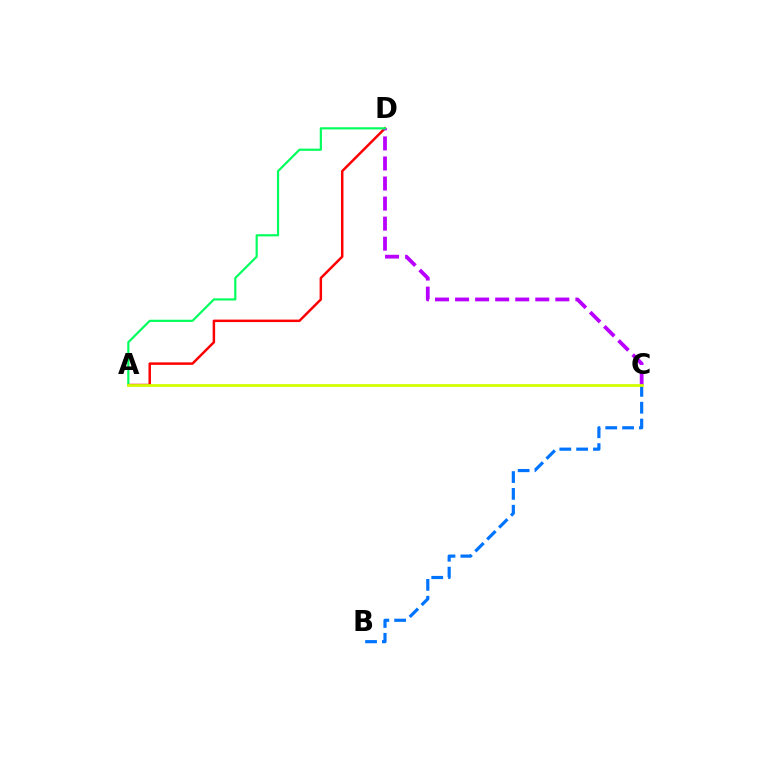{('A', 'D'): [{'color': '#ff0000', 'line_style': 'solid', 'thickness': 1.79}, {'color': '#00ff5c', 'line_style': 'solid', 'thickness': 1.56}], ('C', 'D'): [{'color': '#b900ff', 'line_style': 'dashed', 'thickness': 2.72}], ('B', 'C'): [{'color': '#0074ff', 'line_style': 'dashed', 'thickness': 2.29}], ('A', 'C'): [{'color': '#d1ff00', 'line_style': 'solid', 'thickness': 1.99}]}